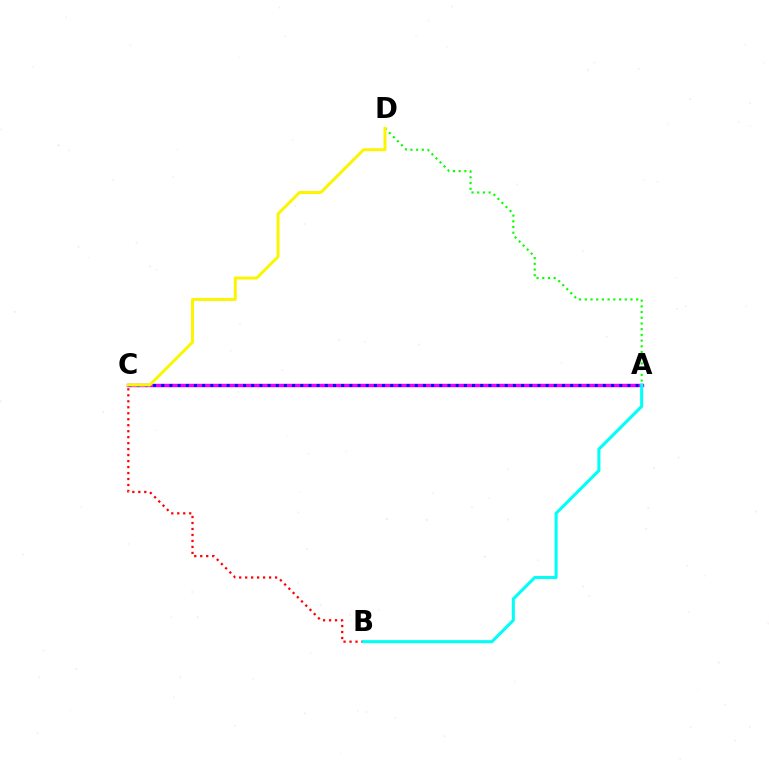{('A', 'C'): [{'color': '#ee00ff', 'line_style': 'solid', 'thickness': 2.47}, {'color': '#0010ff', 'line_style': 'dotted', 'thickness': 2.22}], ('B', 'C'): [{'color': '#ff0000', 'line_style': 'dotted', 'thickness': 1.62}], ('A', 'D'): [{'color': '#08ff00', 'line_style': 'dotted', 'thickness': 1.55}], ('C', 'D'): [{'color': '#fcf500', 'line_style': 'solid', 'thickness': 2.15}], ('A', 'B'): [{'color': '#00fff6', 'line_style': 'solid', 'thickness': 2.2}]}